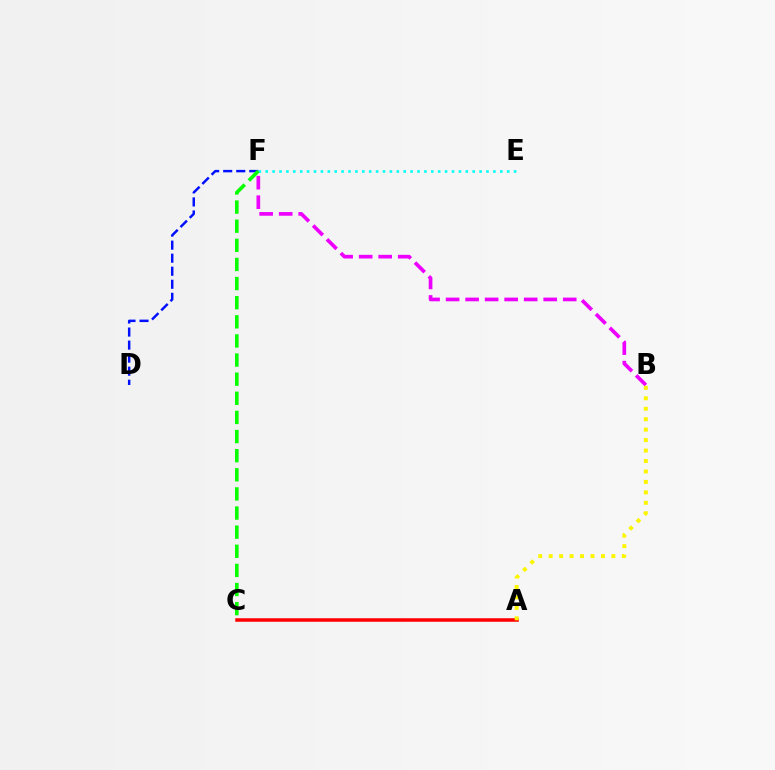{('D', 'F'): [{'color': '#0010ff', 'line_style': 'dashed', 'thickness': 1.77}], ('E', 'F'): [{'color': '#00fff6', 'line_style': 'dotted', 'thickness': 1.87}], ('A', 'C'): [{'color': '#ff0000', 'line_style': 'solid', 'thickness': 2.54}], ('B', 'F'): [{'color': '#ee00ff', 'line_style': 'dashed', 'thickness': 2.65}], ('C', 'F'): [{'color': '#08ff00', 'line_style': 'dashed', 'thickness': 2.6}], ('A', 'B'): [{'color': '#fcf500', 'line_style': 'dotted', 'thickness': 2.84}]}